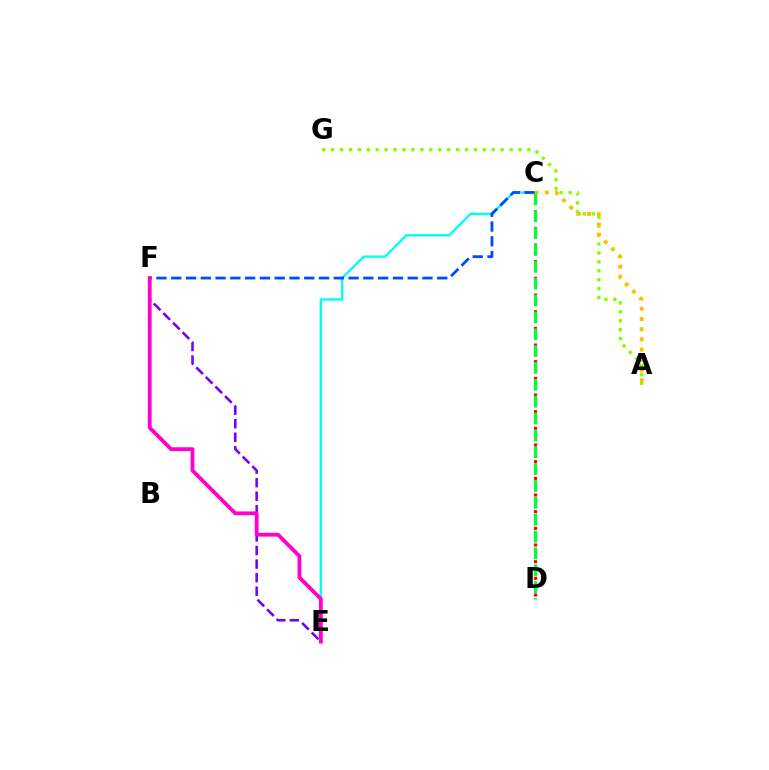{('C', 'D'): [{'color': '#ff0000', 'line_style': 'dotted', 'thickness': 2.26}, {'color': '#00ff39', 'line_style': 'dashed', 'thickness': 2.29}], ('E', 'F'): [{'color': '#7200ff', 'line_style': 'dashed', 'thickness': 1.84}, {'color': '#ff00cf', 'line_style': 'solid', 'thickness': 2.75}], ('C', 'E'): [{'color': '#00fff6', 'line_style': 'solid', 'thickness': 1.71}], ('A', 'G'): [{'color': '#84ff00', 'line_style': 'dotted', 'thickness': 2.42}], ('A', 'C'): [{'color': '#ffbd00', 'line_style': 'dotted', 'thickness': 2.77}], ('C', 'F'): [{'color': '#004bff', 'line_style': 'dashed', 'thickness': 2.01}]}